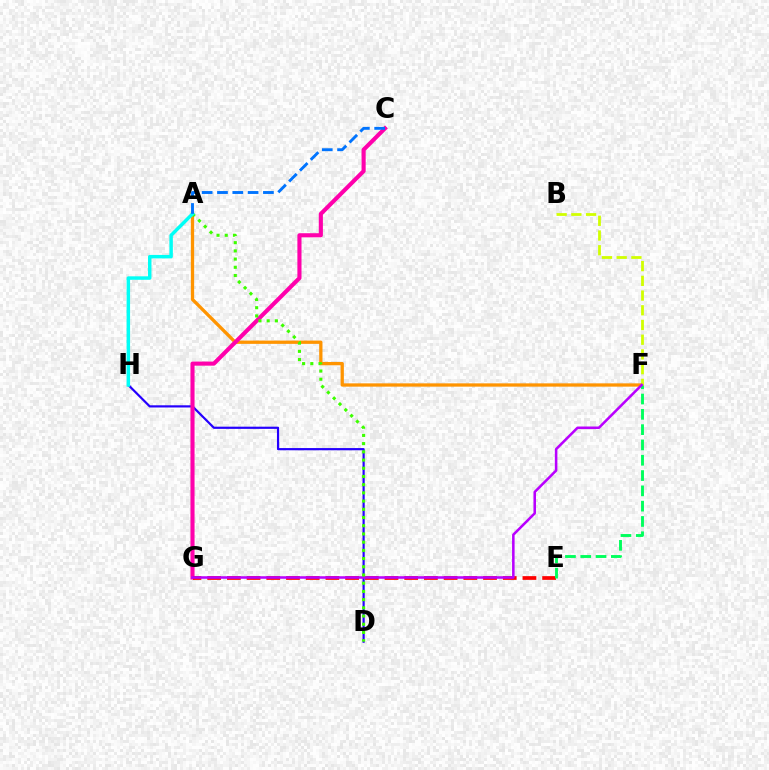{('A', 'F'): [{'color': '#ff9400', 'line_style': 'solid', 'thickness': 2.37}], ('D', 'H'): [{'color': '#2500ff', 'line_style': 'solid', 'thickness': 1.58}], ('C', 'G'): [{'color': '#ff00ac', 'line_style': 'solid', 'thickness': 2.96}], ('E', 'G'): [{'color': '#ff0000', 'line_style': 'dashed', 'thickness': 2.68}], ('B', 'F'): [{'color': '#d1ff00', 'line_style': 'dashed', 'thickness': 2.0}], ('E', 'F'): [{'color': '#00ff5c', 'line_style': 'dashed', 'thickness': 2.08}], ('F', 'G'): [{'color': '#b900ff', 'line_style': 'solid', 'thickness': 1.83}], ('A', 'D'): [{'color': '#3dff00', 'line_style': 'dotted', 'thickness': 2.23}], ('A', 'H'): [{'color': '#00fff6', 'line_style': 'solid', 'thickness': 2.5}], ('A', 'C'): [{'color': '#0074ff', 'line_style': 'dashed', 'thickness': 2.08}]}